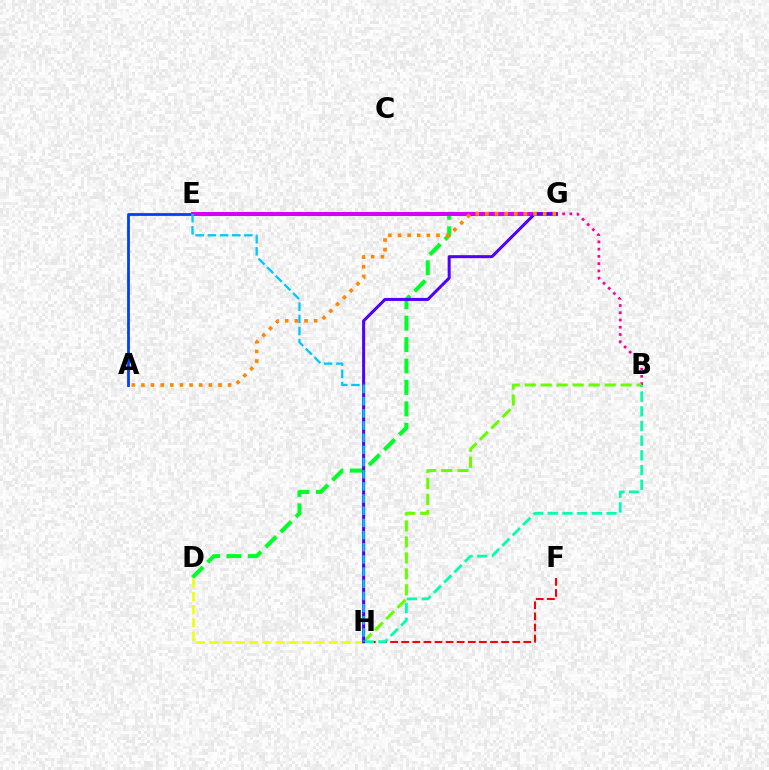{('A', 'E'): [{'color': '#003fff', 'line_style': 'solid', 'thickness': 2.02}], ('D', 'G'): [{'color': '#00ff27', 'line_style': 'dashed', 'thickness': 2.91}], ('B', 'G'): [{'color': '#ff00a0', 'line_style': 'dotted', 'thickness': 1.97}], ('B', 'H'): [{'color': '#66ff00', 'line_style': 'dashed', 'thickness': 2.17}, {'color': '#00ffaf', 'line_style': 'dashed', 'thickness': 2.0}], ('E', 'G'): [{'color': '#d600ff', 'line_style': 'solid', 'thickness': 2.86}], ('F', 'H'): [{'color': '#ff0000', 'line_style': 'dashed', 'thickness': 1.51}], ('D', 'H'): [{'color': '#eeff00', 'line_style': 'dashed', 'thickness': 1.8}], ('G', 'H'): [{'color': '#4f00ff', 'line_style': 'solid', 'thickness': 2.17}], ('E', 'H'): [{'color': '#00c7ff', 'line_style': 'dashed', 'thickness': 1.65}], ('A', 'G'): [{'color': '#ff8800', 'line_style': 'dotted', 'thickness': 2.62}]}